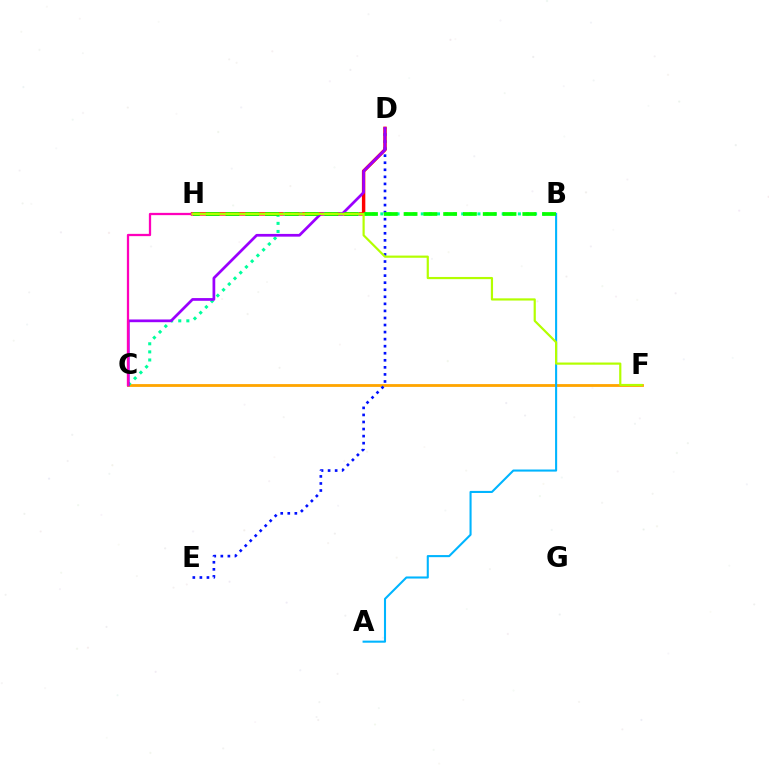{('D', 'H'): [{'color': '#ff0000', 'line_style': 'solid', 'thickness': 2.46}], ('C', 'F'): [{'color': '#ffa500', 'line_style': 'solid', 'thickness': 2.03}], ('D', 'E'): [{'color': '#0010ff', 'line_style': 'dotted', 'thickness': 1.92}], ('B', 'C'): [{'color': '#00ff9d', 'line_style': 'dotted', 'thickness': 2.2}], ('C', 'D'): [{'color': '#9b00ff', 'line_style': 'solid', 'thickness': 1.96}], ('A', 'B'): [{'color': '#00b5ff', 'line_style': 'solid', 'thickness': 1.5}], ('B', 'H'): [{'color': '#08ff00', 'line_style': 'dashed', 'thickness': 2.69}], ('C', 'H'): [{'color': '#ff00bd', 'line_style': 'solid', 'thickness': 1.64}], ('F', 'H'): [{'color': '#b3ff00', 'line_style': 'solid', 'thickness': 1.58}]}